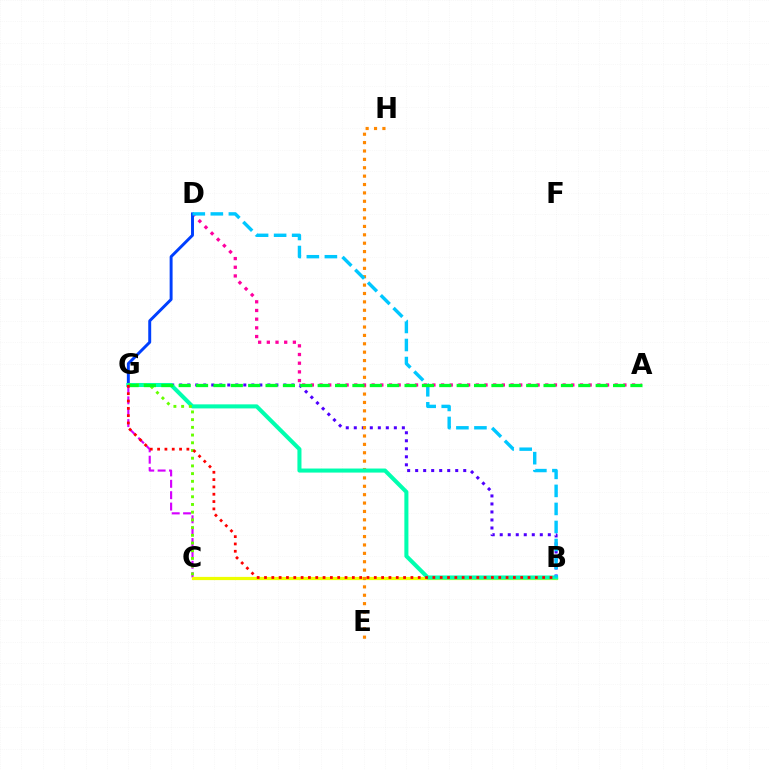{('B', 'G'): [{'color': '#4f00ff', 'line_style': 'dotted', 'thickness': 2.18}, {'color': '#00ffaf', 'line_style': 'solid', 'thickness': 2.92}, {'color': '#ff0000', 'line_style': 'dotted', 'thickness': 1.99}], ('C', 'G'): [{'color': '#d600ff', 'line_style': 'dashed', 'thickness': 1.54}, {'color': '#66ff00', 'line_style': 'dotted', 'thickness': 2.1}], ('B', 'C'): [{'color': '#eeff00', 'line_style': 'solid', 'thickness': 2.31}], ('E', 'H'): [{'color': '#ff8800', 'line_style': 'dotted', 'thickness': 2.28}], ('A', 'D'): [{'color': '#ff00a0', 'line_style': 'dotted', 'thickness': 2.36}], ('D', 'G'): [{'color': '#003fff', 'line_style': 'solid', 'thickness': 2.12}], ('B', 'D'): [{'color': '#00c7ff', 'line_style': 'dashed', 'thickness': 2.45}], ('A', 'G'): [{'color': '#00ff27', 'line_style': 'dashed', 'thickness': 2.36}]}